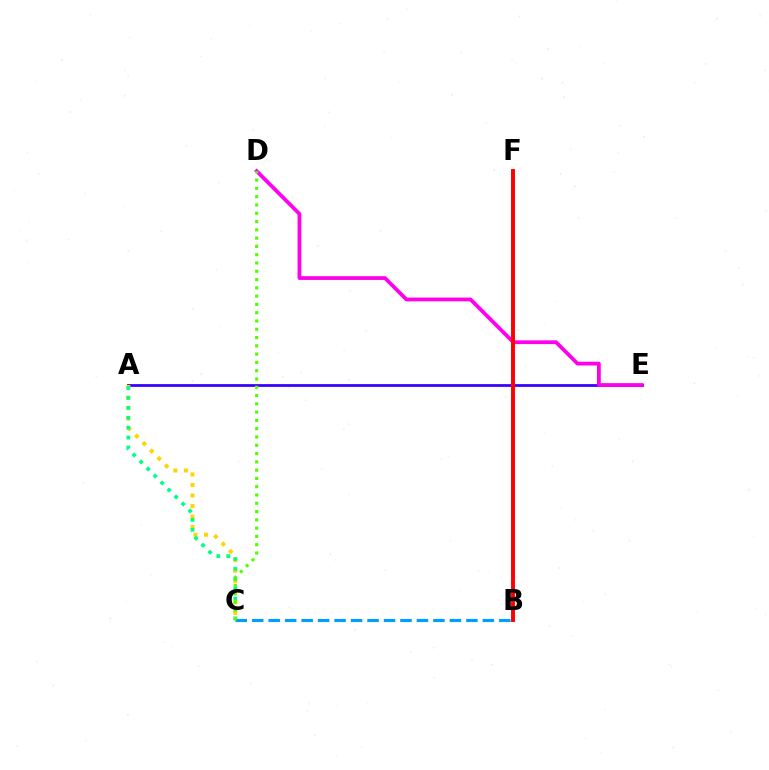{('A', 'E'): [{'color': '#3700ff', 'line_style': 'solid', 'thickness': 1.99}], ('A', 'C'): [{'color': '#ffd500', 'line_style': 'dotted', 'thickness': 2.87}, {'color': '#00ff86', 'line_style': 'dotted', 'thickness': 2.69}], ('B', 'C'): [{'color': '#009eff', 'line_style': 'dashed', 'thickness': 2.24}], ('D', 'E'): [{'color': '#ff00ed', 'line_style': 'solid', 'thickness': 2.71}], ('C', 'D'): [{'color': '#4fff00', 'line_style': 'dotted', 'thickness': 2.25}], ('B', 'F'): [{'color': '#ff0000', 'line_style': 'solid', 'thickness': 2.82}]}